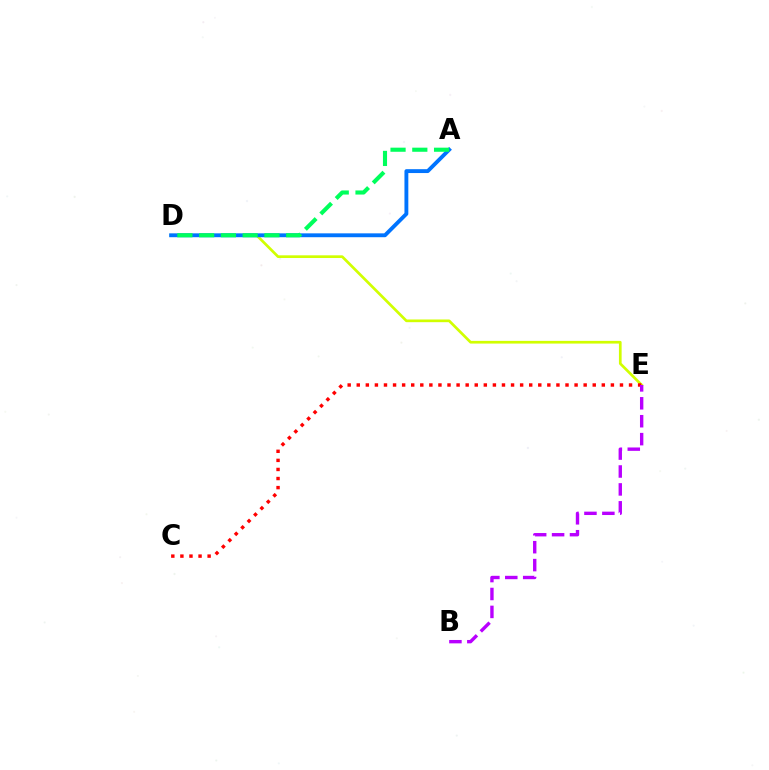{('D', 'E'): [{'color': '#d1ff00', 'line_style': 'solid', 'thickness': 1.94}], ('C', 'E'): [{'color': '#ff0000', 'line_style': 'dotted', 'thickness': 2.47}], ('A', 'D'): [{'color': '#0074ff', 'line_style': 'solid', 'thickness': 2.79}, {'color': '#00ff5c', 'line_style': 'dashed', 'thickness': 2.96}], ('B', 'E'): [{'color': '#b900ff', 'line_style': 'dashed', 'thickness': 2.43}]}